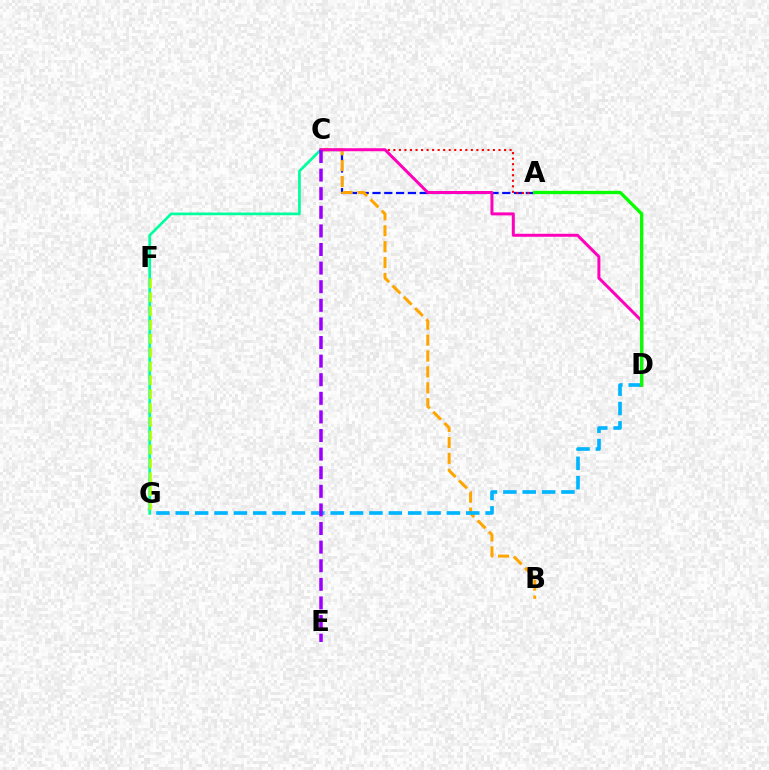{('A', 'C'): [{'color': '#0010ff', 'line_style': 'dashed', 'thickness': 1.6}, {'color': '#ff0000', 'line_style': 'dotted', 'thickness': 1.5}], ('B', 'C'): [{'color': '#ffa500', 'line_style': 'dashed', 'thickness': 2.16}], ('D', 'G'): [{'color': '#00b5ff', 'line_style': 'dashed', 'thickness': 2.63}], ('C', 'G'): [{'color': '#00ff9d', 'line_style': 'solid', 'thickness': 1.94}], ('C', 'D'): [{'color': '#ff00bd', 'line_style': 'solid', 'thickness': 2.15}], ('A', 'D'): [{'color': '#08ff00', 'line_style': 'solid', 'thickness': 2.39}], ('C', 'E'): [{'color': '#9b00ff', 'line_style': 'dashed', 'thickness': 2.53}], ('F', 'G'): [{'color': '#b3ff00', 'line_style': 'dashed', 'thickness': 1.88}]}